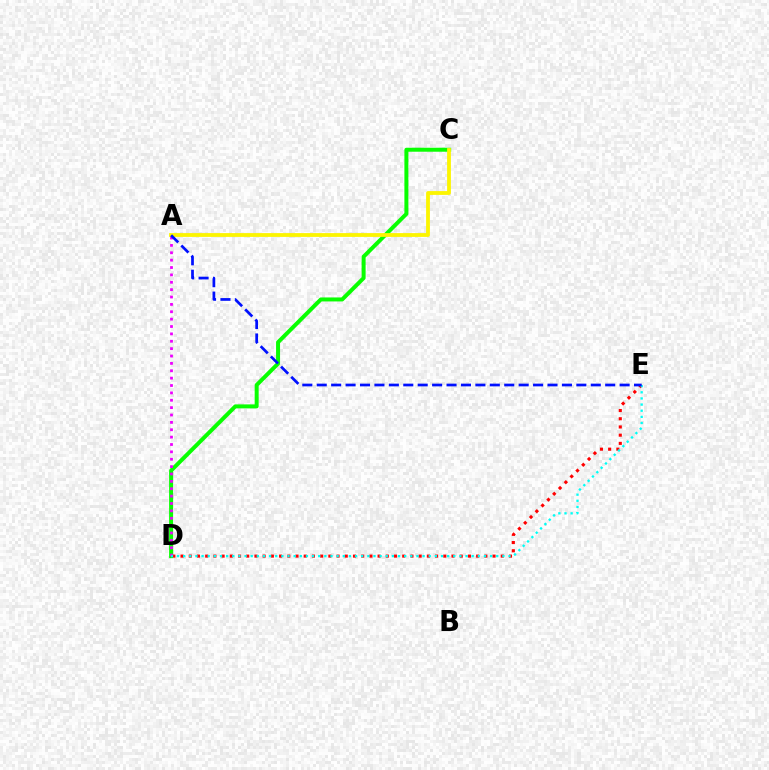{('D', 'E'): [{'color': '#ff0000', 'line_style': 'dotted', 'thickness': 2.23}, {'color': '#00fff6', 'line_style': 'dotted', 'thickness': 1.67}], ('C', 'D'): [{'color': '#08ff00', 'line_style': 'solid', 'thickness': 2.87}], ('A', 'D'): [{'color': '#ee00ff', 'line_style': 'dotted', 'thickness': 2.0}], ('A', 'C'): [{'color': '#fcf500', 'line_style': 'solid', 'thickness': 2.74}], ('A', 'E'): [{'color': '#0010ff', 'line_style': 'dashed', 'thickness': 1.96}]}